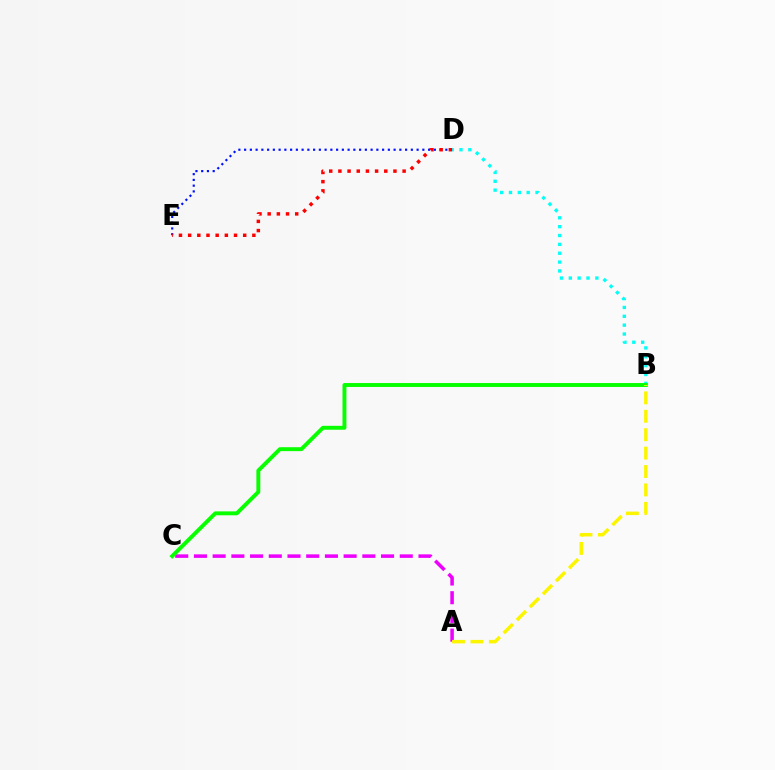{('B', 'D'): [{'color': '#00fff6', 'line_style': 'dotted', 'thickness': 2.41}], ('A', 'C'): [{'color': '#ee00ff', 'line_style': 'dashed', 'thickness': 2.54}], ('B', 'C'): [{'color': '#08ff00', 'line_style': 'solid', 'thickness': 2.82}], ('D', 'E'): [{'color': '#0010ff', 'line_style': 'dotted', 'thickness': 1.56}, {'color': '#ff0000', 'line_style': 'dotted', 'thickness': 2.49}], ('A', 'B'): [{'color': '#fcf500', 'line_style': 'dashed', 'thickness': 2.5}]}